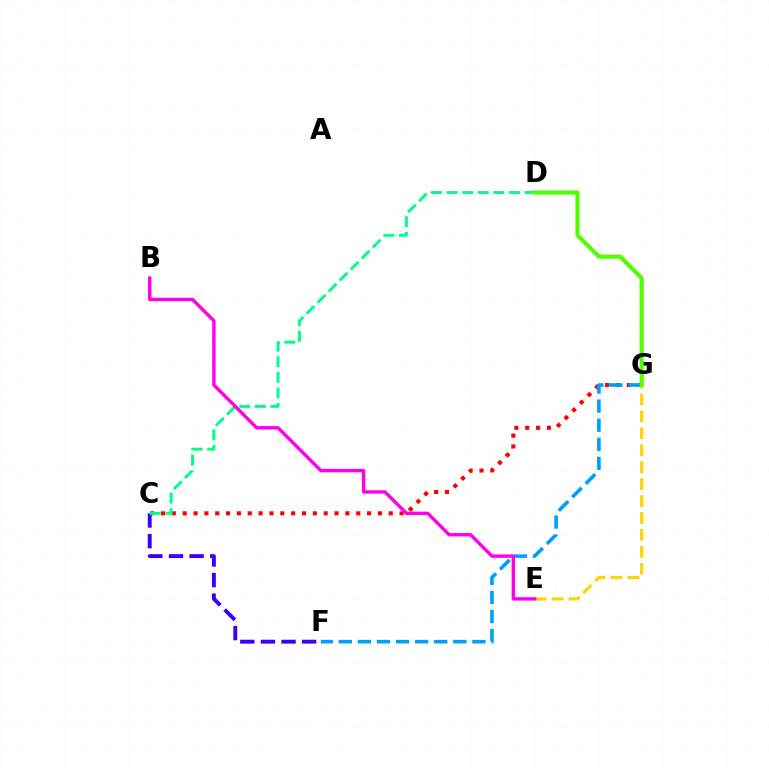{('C', 'G'): [{'color': '#ff0000', 'line_style': 'dotted', 'thickness': 2.95}], ('E', 'G'): [{'color': '#ffd500', 'line_style': 'dashed', 'thickness': 2.3}], ('C', 'F'): [{'color': '#3700ff', 'line_style': 'dashed', 'thickness': 2.8}], ('F', 'G'): [{'color': '#009eff', 'line_style': 'dashed', 'thickness': 2.59}], ('C', 'D'): [{'color': '#00ff86', 'line_style': 'dashed', 'thickness': 2.12}], ('D', 'G'): [{'color': '#4fff00', 'line_style': 'solid', 'thickness': 2.97}], ('B', 'E'): [{'color': '#ff00ed', 'line_style': 'solid', 'thickness': 2.45}]}